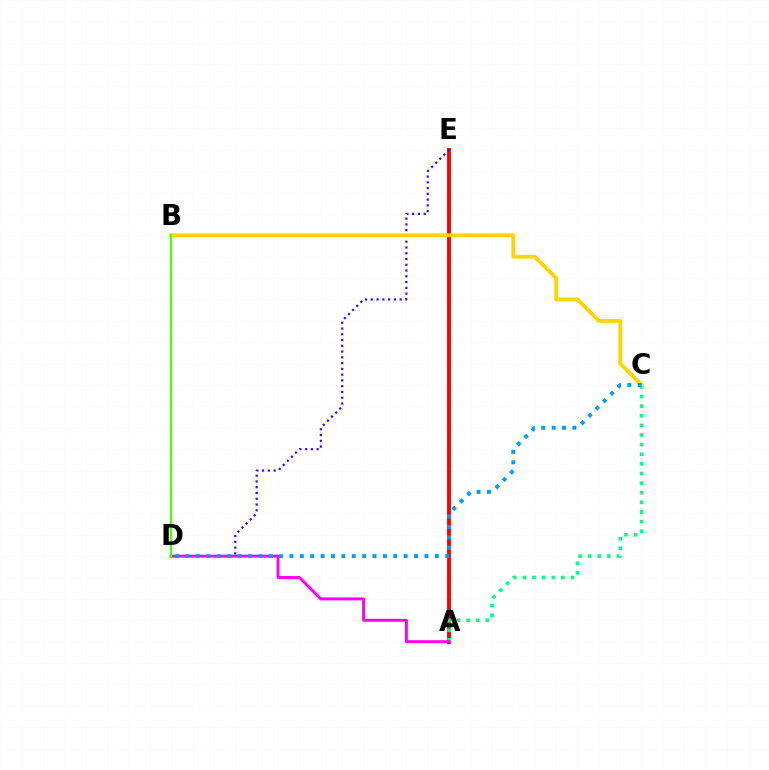{('A', 'E'): [{'color': '#ff0000', 'line_style': 'solid', 'thickness': 2.78}], ('D', 'E'): [{'color': '#3700ff', 'line_style': 'dotted', 'thickness': 1.57}], ('A', 'C'): [{'color': '#00ff86', 'line_style': 'dotted', 'thickness': 2.61}], ('A', 'D'): [{'color': '#ff00ed', 'line_style': 'solid', 'thickness': 2.1}], ('B', 'C'): [{'color': '#ffd500', 'line_style': 'solid', 'thickness': 2.76}], ('C', 'D'): [{'color': '#009eff', 'line_style': 'dotted', 'thickness': 2.82}], ('B', 'D'): [{'color': '#4fff00', 'line_style': 'solid', 'thickness': 1.56}]}